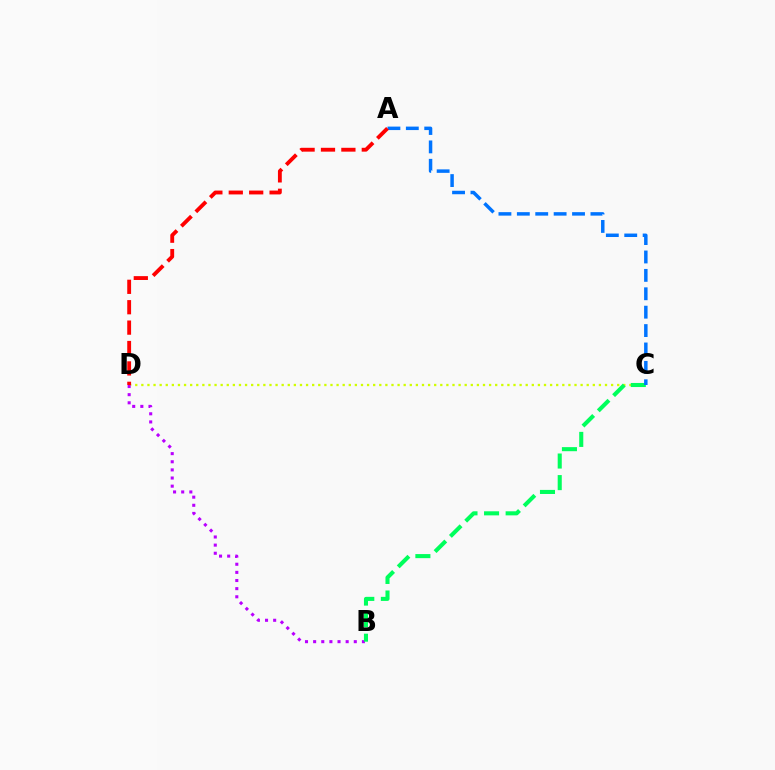{('C', 'D'): [{'color': '#d1ff00', 'line_style': 'dotted', 'thickness': 1.66}], ('B', 'D'): [{'color': '#b900ff', 'line_style': 'dotted', 'thickness': 2.21}], ('B', 'C'): [{'color': '#00ff5c', 'line_style': 'dashed', 'thickness': 2.93}], ('A', 'C'): [{'color': '#0074ff', 'line_style': 'dashed', 'thickness': 2.5}], ('A', 'D'): [{'color': '#ff0000', 'line_style': 'dashed', 'thickness': 2.77}]}